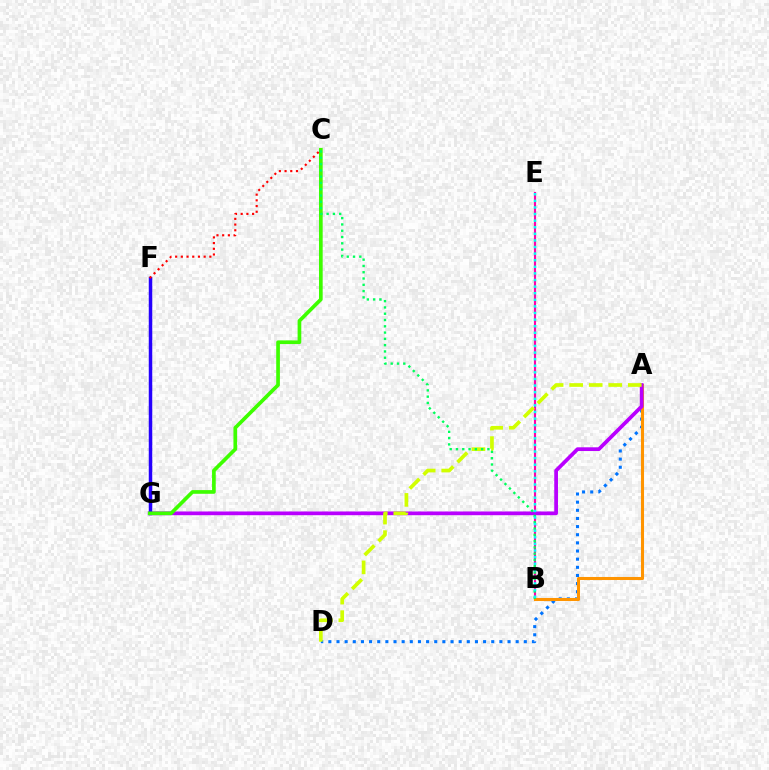{('A', 'D'): [{'color': '#0074ff', 'line_style': 'dotted', 'thickness': 2.21}, {'color': '#d1ff00', 'line_style': 'dashed', 'thickness': 2.66}], ('B', 'E'): [{'color': '#ff00ac', 'line_style': 'solid', 'thickness': 1.54}, {'color': '#00fff6', 'line_style': 'dotted', 'thickness': 1.79}], ('A', 'B'): [{'color': '#ff9400', 'line_style': 'solid', 'thickness': 2.2}], ('A', 'G'): [{'color': '#b900ff', 'line_style': 'solid', 'thickness': 2.69}], ('F', 'G'): [{'color': '#2500ff', 'line_style': 'solid', 'thickness': 2.51}], ('C', 'G'): [{'color': '#3dff00', 'line_style': 'solid', 'thickness': 2.65}], ('B', 'C'): [{'color': '#00ff5c', 'line_style': 'dotted', 'thickness': 1.71}], ('C', 'F'): [{'color': '#ff0000', 'line_style': 'dotted', 'thickness': 1.55}]}